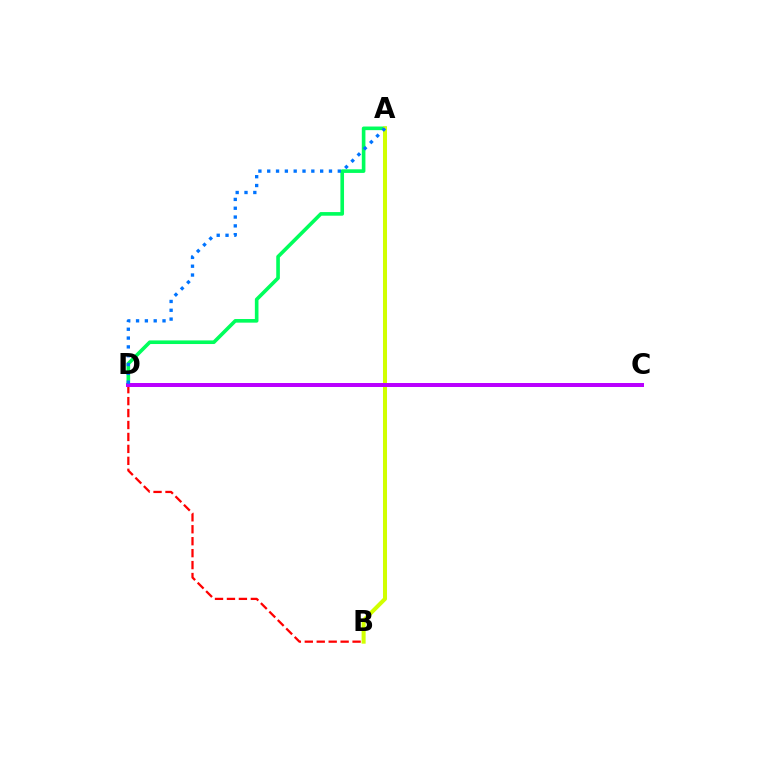{('A', 'D'): [{'color': '#00ff5c', 'line_style': 'solid', 'thickness': 2.61}, {'color': '#0074ff', 'line_style': 'dotted', 'thickness': 2.4}], ('A', 'B'): [{'color': '#d1ff00', 'line_style': 'solid', 'thickness': 2.9}], ('B', 'D'): [{'color': '#ff0000', 'line_style': 'dashed', 'thickness': 1.62}], ('C', 'D'): [{'color': '#b900ff', 'line_style': 'solid', 'thickness': 2.87}]}